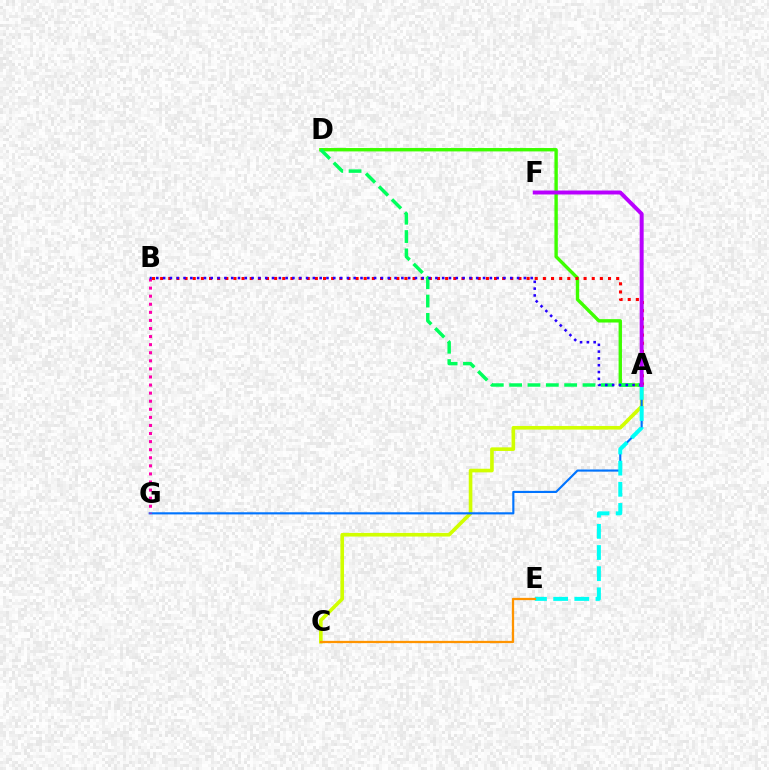{('A', 'C'): [{'color': '#d1ff00', 'line_style': 'solid', 'thickness': 2.61}], ('A', 'D'): [{'color': '#3dff00', 'line_style': 'solid', 'thickness': 2.43}, {'color': '#00ff5c', 'line_style': 'dashed', 'thickness': 2.49}], ('A', 'B'): [{'color': '#ff0000', 'line_style': 'dotted', 'thickness': 2.21}, {'color': '#2500ff', 'line_style': 'dotted', 'thickness': 1.85}], ('A', 'G'): [{'color': '#0074ff', 'line_style': 'solid', 'thickness': 1.54}], ('B', 'G'): [{'color': '#ff00ac', 'line_style': 'dotted', 'thickness': 2.2}], ('A', 'E'): [{'color': '#00fff6', 'line_style': 'dashed', 'thickness': 2.87}], ('C', 'E'): [{'color': '#ff9400', 'line_style': 'solid', 'thickness': 1.64}], ('A', 'F'): [{'color': '#b900ff', 'line_style': 'solid', 'thickness': 2.84}]}